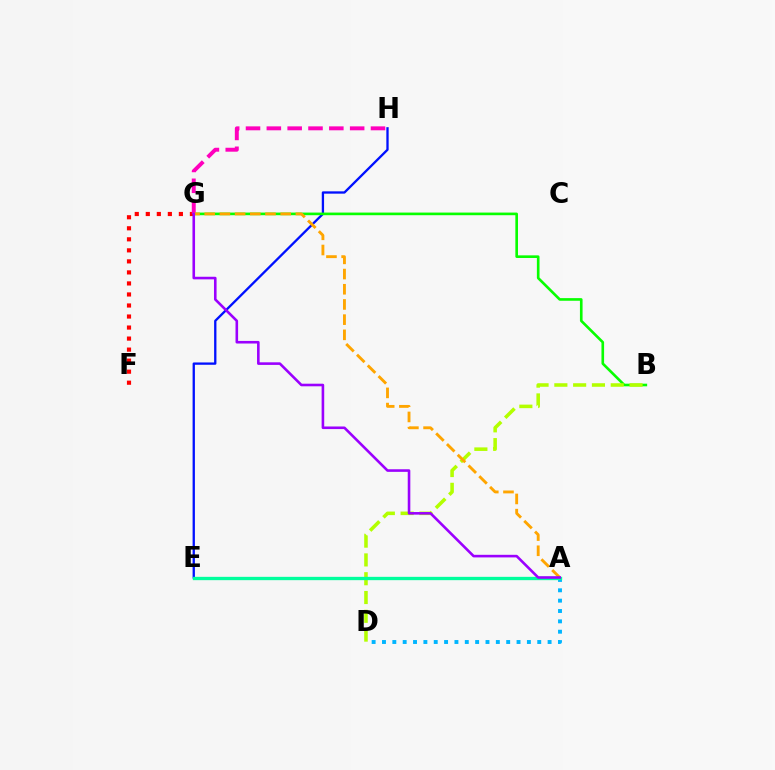{('E', 'H'): [{'color': '#0010ff', 'line_style': 'solid', 'thickness': 1.66}], ('B', 'G'): [{'color': '#08ff00', 'line_style': 'solid', 'thickness': 1.9}], ('B', 'D'): [{'color': '#b3ff00', 'line_style': 'dashed', 'thickness': 2.55}], ('A', 'D'): [{'color': '#00b5ff', 'line_style': 'dotted', 'thickness': 2.81}], ('F', 'G'): [{'color': '#ff0000', 'line_style': 'dotted', 'thickness': 3.0}], ('A', 'E'): [{'color': '#00ff9d', 'line_style': 'solid', 'thickness': 2.4}], ('G', 'H'): [{'color': '#ff00bd', 'line_style': 'dashed', 'thickness': 2.83}], ('A', 'G'): [{'color': '#ffa500', 'line_style': 'dashed', 'thickness': 2.06}, {'color': '#9b00ff', 'line_style': 'solid', 'thickness': 1.87}]}